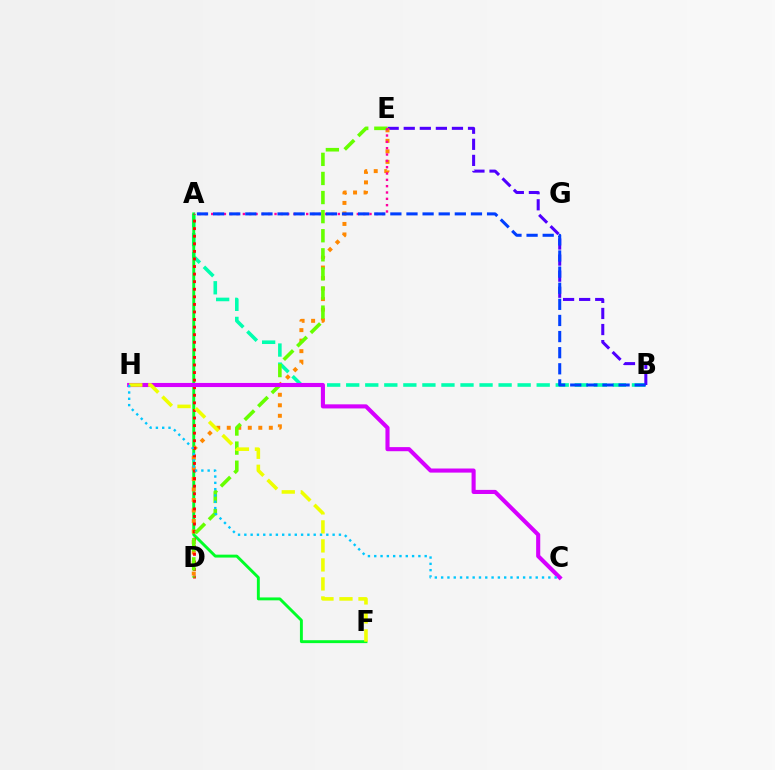{('A', 'B'): [{'color': '#00ffaf', 'line_style': 'dashed', 'thickness': 2.59}, {'color': '#003fff', 'line_style': 'dashed', 'thickness': 2.19}], ('A', 'F'): [{'color': '#00ff27', 'line_style': 'solid', 'thickness': 2.1}], ('B', 'E'): [{'color': '#4f00ff', 'line_style': 'dashed', 'thickness': 2.18}], ('D', 'E'): [{'color': '#ff8800', 'line_style': 'dotted', 'thickness': 2.86}, {'color': '#66ff00', 'line_style': 'dashed', 'thickness': 2.59}], ('A', 'D'): [{'color': '#ff0000', 'line_style': 'dotted', 'thickness': 2.06}], ('C', 'H'): [{'color': '#d600ff', 'line_style': 'solid', 'thickness': 2.95}, {'color': '#00c7ff', 'line_style': 'dotted', 'thickness': 1.71}], ('F', 'H'): [{'color': '#eeff00', 'line_style': 'dashed', 'thickness': 2.58}], ('A', 'E'): [{'color': '#ff00a0', 'line_style': 'dotted', 'thickness': 1.72}]}